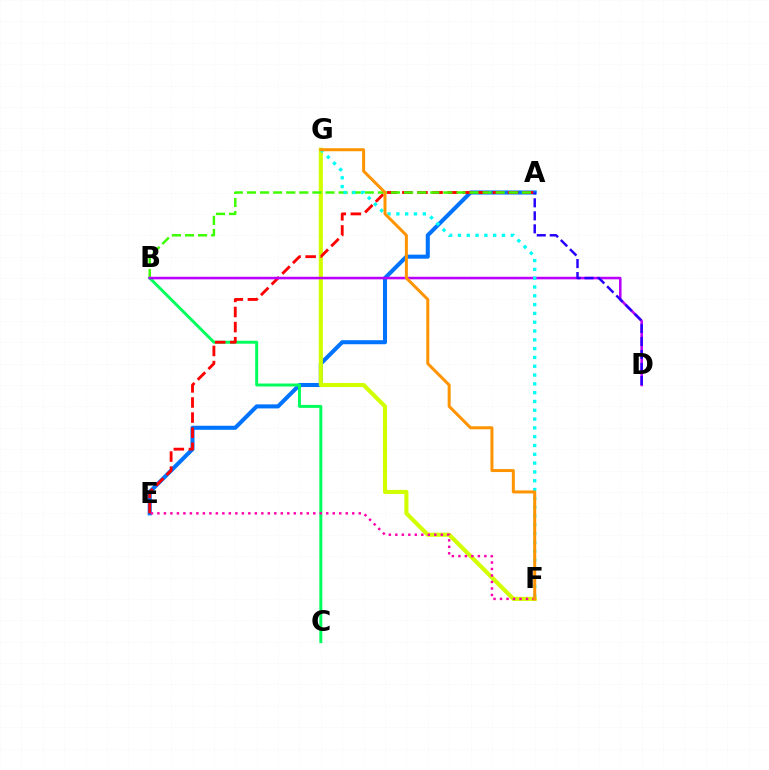{('A', 'E'): [{'color': '#0074ff', 'line_style': 'solid', 'thickness': 2.92}, {'color': '#ff0000', 'line_style': 'dashed', 'thickness': 2.05}], ('F', 'G'): [{'color': '#d1ff00', 'line_style': 'solid', 'thickness': 2.96}, {'color': '#00fff6', 'line_style': 'dotted', 'thickness': 2.39}, {'color': '#ff9400', 'line_style': 'solid', 'thickness': 2.16}], ('B', 'C'): [{'color': '#00ff5c', 'line_style': 'solid', 'thickness': 2.14}], ('A', 'B'): [{'color': '#3dff00', 'line_style': 'dashed', 'thickness': 1.78}], ('B', 'D'): [{'color': '#b900ff', 'line_style': 'solid', 'thickness': 1.84}], ('E', 'F'): [{'color': '#ff00ac', 'line_style': 'dotted', 'thickness': 1.76}], ('A', 'D'): [{'color': '#2500ff', 'line_style': 'dashed', 'thickness': 1.77}]}